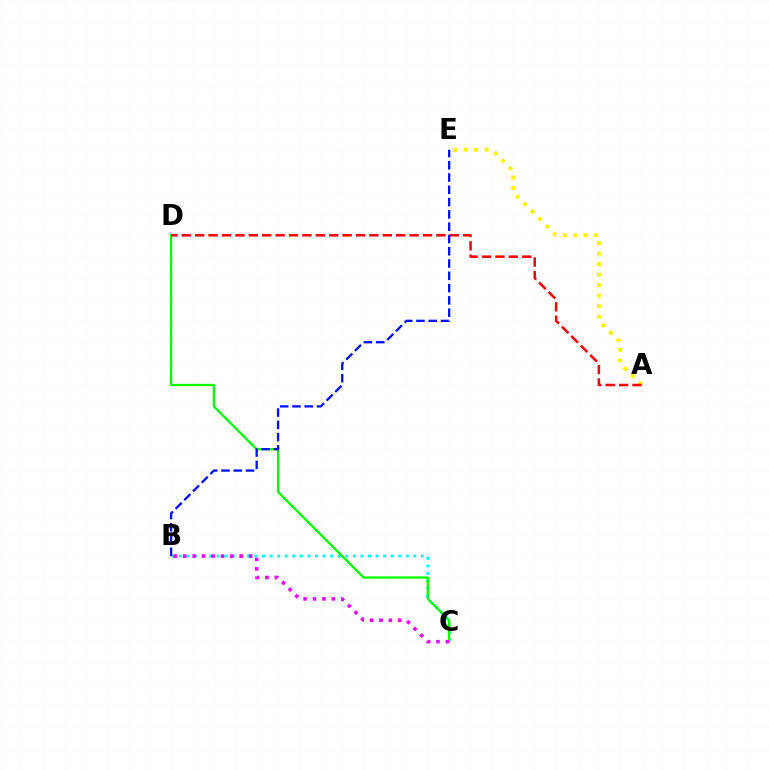{('B', 'C'): [{'color': '#00fff6', 'line_style': 'dotted', 'thickness': 2.06}, {'color': '#ee00ff', 'line_style': 'dotted', 'thickness': 2.56}], ('A', 'E'): [{'color': '#fcf500', 'line_style': 'dotted', 'thickness': 2.85}], ('C', 'D'): [{'color': '#08ff00', 'line_style': 'solid', 'thickness': 1.66}], ('A', 'D'): [{'color': '#ff0000', 'line_style': 'dashed', 'thickness': 1.82}], ('B', 'E'): [{'color': '#0010ff', 'line_style': 'dashed', 'thickness': 1.67}]}